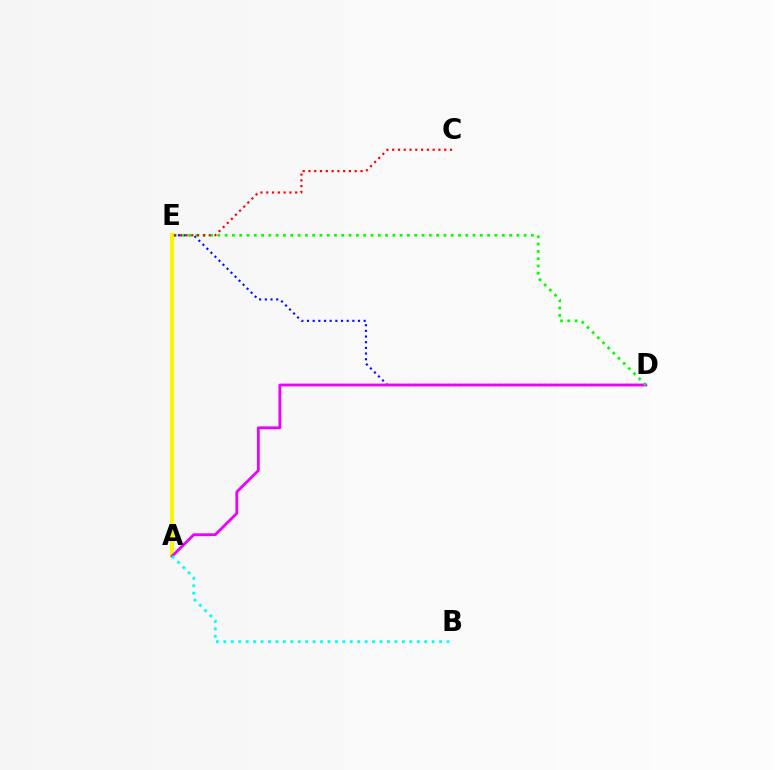{('D', 'E'): [{'color': '#0010ff', 'line_style': 'dotted', 'thickness': 1.54}, {'color': '#08ff00', 'line_style': 'dotted', 'thickness': 1.98}], ('A', 'E'): [{'color': '#fcf500', 'line_style': 'solid', 'thickness': 2.86}], ('A', 'D'): [{'color': '#ee00ff', 'line_style': 'solid', 'thickness': 2.02}], ('C', 'E'): [{'color': '#ff0000', 'line_style': 'dotted', 'thickness': 1.57}], ('A', 'B'): [{'color': '#00fff6', 'line_style': 'dotted', 'thickness': 2.02}]}